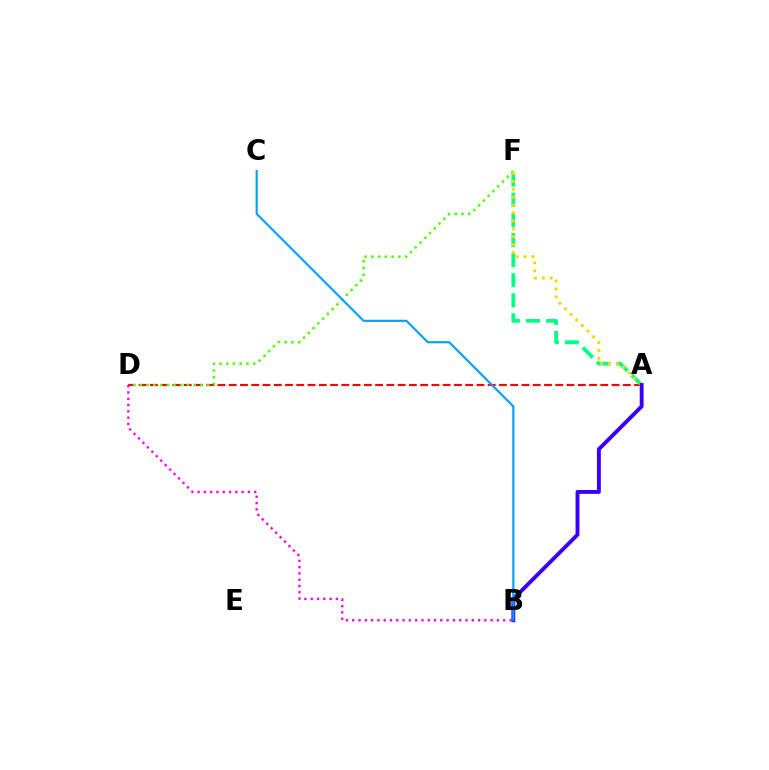{('A', 'D'): [{'color': '#ff0000', 'line_style': 'dashed', 'thickness': 1.53}], ('D', 'F'): [{'color': '#4fff00', 'line_style': 'dotted', 'thickness': 1.83}], ('A', 'F'): [{'color': '#00ff86', 'line_style': 'dashed', 'thickness': 2.73}, {'color': '#ffd500', 'line_style': 'dotted', 'thickness': 2.15}], ('A', 'B'): [{'color': '#3700ff', 'line_style': 'solid', 'thickness': 2.79}], ('B', 'C'): [{'color': '#009eff', 'line_style': 'solid', 'thickness': 1.54}], ('B', 'D'): [{'color': '#ff00ed', 'line_style': 'dotted', 'thickness': 1.71}]}